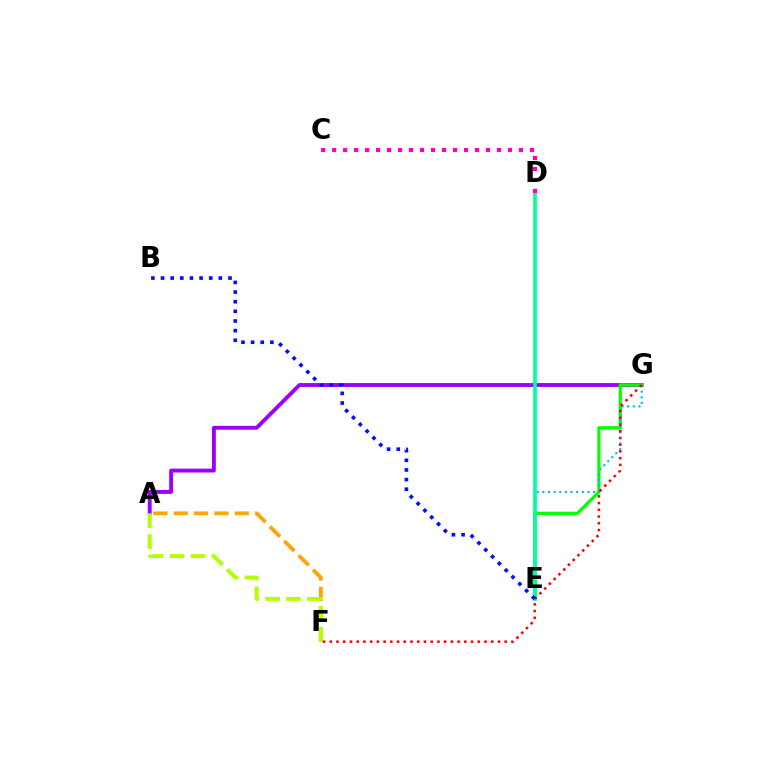{('A', 'G'): [{'color': '#9b00ff', 'line_style': 'solid', 'thickness': 2.78}], ('A', 'F'): [{'color': '#ffa500', 'line_style': 'dashed', 'thickness': 2.76}, {'color': '#b3ff00', 'line_style': 'dashed', 'thickness': 2.85}], ('E', 'G'): [{'color': '#08ff00', 'line_style': 'solid', 'thickness': 2.33}, {'color': '#00b5ff', 'line_style': 'dotted', 'thickness': 1.53}], ('D', 'E'): [{'color': '#00ff9d', 'line_style': 'solid', 'thickness': 2.67}], ('F', 'G'): [{'color': '#ff0000', 'line_style': 'dotted', 'thickness': 1.83}], ('B', 'E'): [{'color': '#0010ff', 'line_style': 'dotted', 'thickness': 2.62}], ('C', 'D'): [{'color': '#ff00bd', 'line_style': 'dotted', 'thickness': 2.99}]}